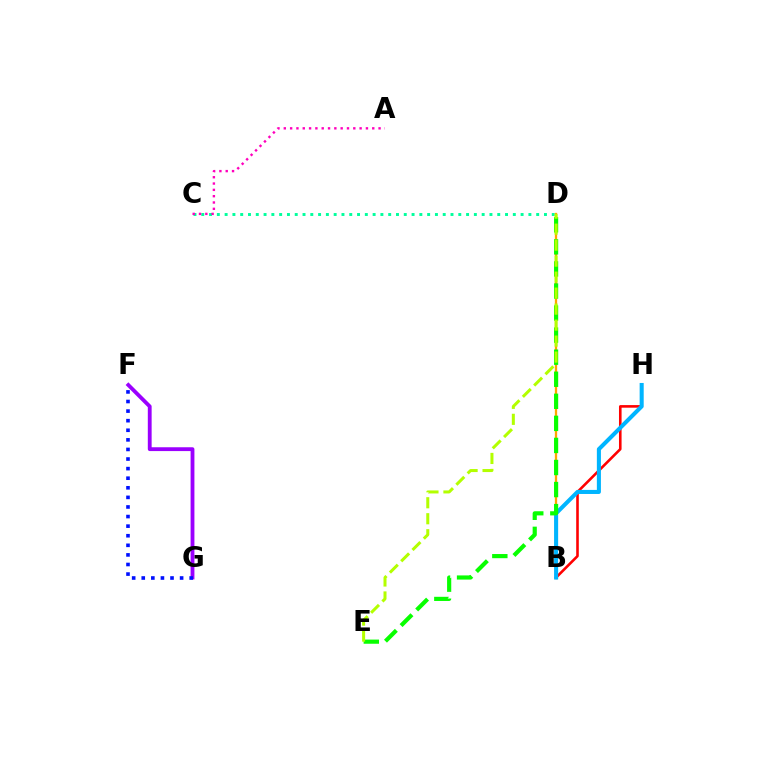{('C', 'D'): [{'color': '#00ff9d', 'line_style': 'dotted', 'thickness': 2.12}], ('B', 'H'): [{'color': '#ff0000', 'line_style': 'solid', 'thickness': 1.87}, {'color': '#00b5ff', 'line_style': 'solid', 'thickness': 2.93}], ('B', 'D'): [{'color': '#ffa500', 'line_style': 'solid', 'thickness': 1.65}], ('F', 'G'): [{'color': '#9b00ff', 'line_style': 'solid', 'thickness': 2.76}, {'color': '#0010ff', 'line_style': 'dotted', 'thickness': 2.6}], ('D', 'E'): [{'color': '#08ff00', 'line_style': 'dashed', 'thickness': 3.0}, {'color': '#b3ff00', 'line_style': 'dashed', 'thickness': 2.17}], ('A', 'C'): [{'color': '#ff00bd', 'line_style': 'dotted', 'thickness': 1.72}]}